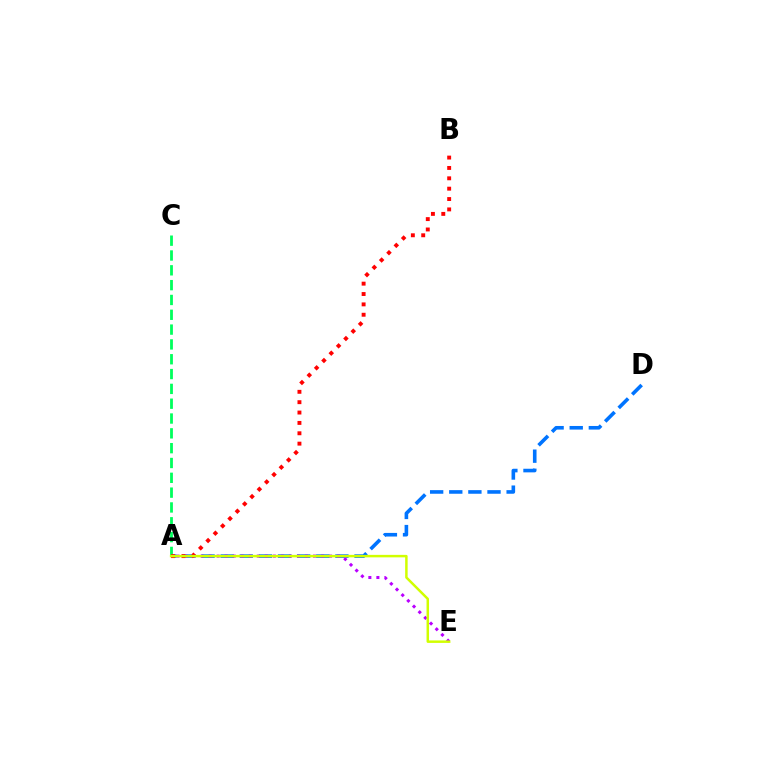{('A', 'D'): [{'color': '#0074ff', 'line_style': 'dashed', 'thickness': 2.6}], ('A', 'E'): [{'color': '#b900ff', 'line_style': 'dotted', 'thickness': 2.18}, {'color': '#d1ff00', 'line_style': 'solid', 'thickness': 1.79}], ('A', 'C'): [{'color': '#00ff5c', 'line_style': 'dashed', 'thickness': 2.01}], ('A', 'B'): [{'color': '#ff0000', 'line_style': 'dotted', 'thickness': 2.82}]}